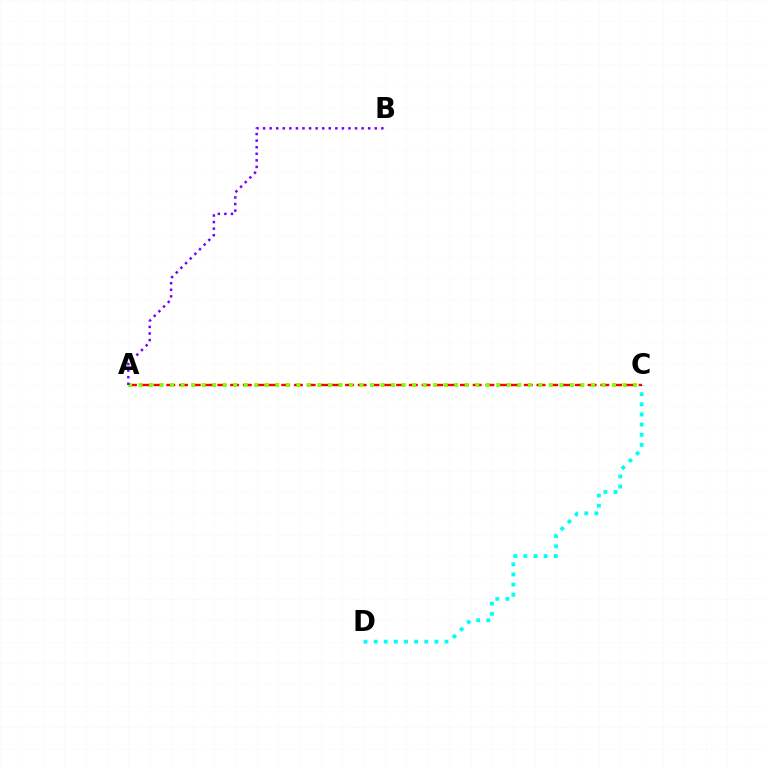{('C', 'D'): [{'color': '#00fff6', 'line_style': 'dotted', 'thickness': 2.75}], ('A', 'C'): [{'color': '#ff0000', 'line_style': 'dashed', 'thickness': 1.73}, {'color': '#84ff00', 'line_style': 'dotted', 'thickness': 2.86}], ('A', 'B'): [{'color': '#7200ff', 'line_style': 'dotted', 'thickness': 1.79}]}